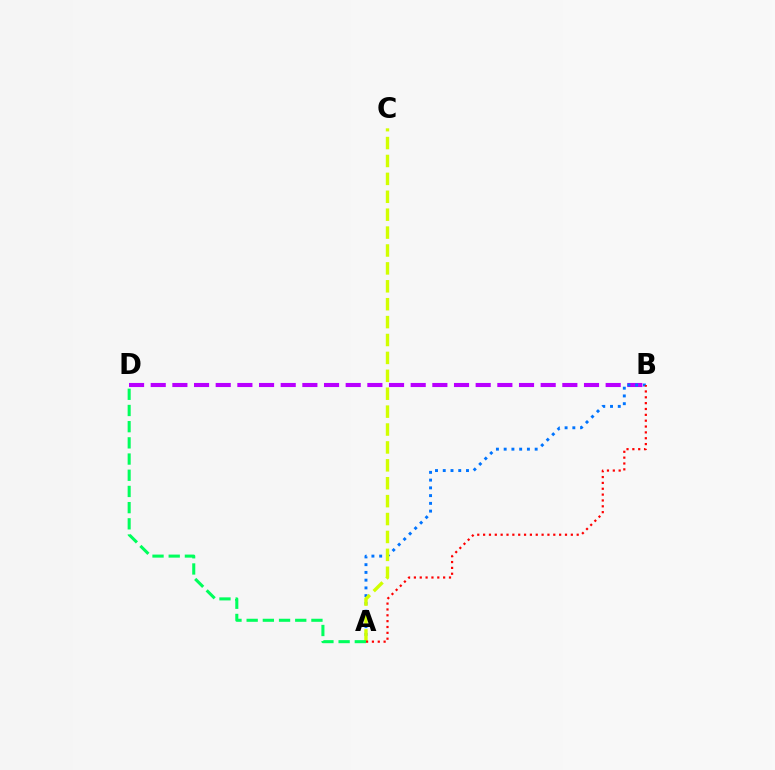{('B', 'D'): [{'color': '#b900ff', 'line_style': 'dashed', 'thickness': 2.94}], ('A', 'B'): [{'color': '#0074ff', 'line_style': 'dotted', 'thickness': 2.11}, {'color': '#ff0000', 'line_style': 'dotted', 'thickness': 1.59}], ('A', 'C'): [{'color': '#d1ff00', 'line_style': 'dashed', 'thickness': 2.43}], ('A', 'D'): [{'color': '#00ff5c', 'line_style': 'dashed', 'thickness': 2.2}]}